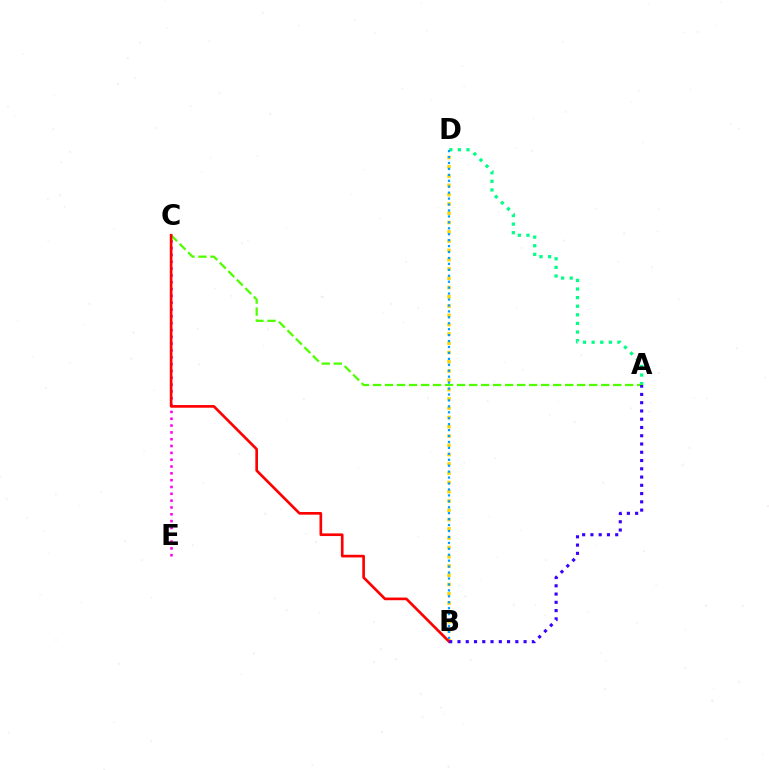{('B', 'D'): [{'color': '#ffd500', 'line_style': 'dotted', 'thickness': 2.52}, {'color': '#009eff', 'line_style': 'dotted', 'thickness': 1.61}], ('A', 'D'): [{'color': '#00ff86', 'line_style': 'dotted', 'thickness': 2.34}], ('A', 'C'): [{'color': '#4fff00', 'line_style': 'dashed', 'thickness': 1.63}], ('C', 'E'): [{'color': '#ff00ed', 'line_style': 'dotted', 'thickness': 1.85}], ('B', 'C'): [{'color': '#ff0000', 'line_style': 'solid', 'thickness': 1.92}], ('A', 'B'): [{'color': '#3700ff', 'line_style': 'dotted', 'thickness': 2.24}]}